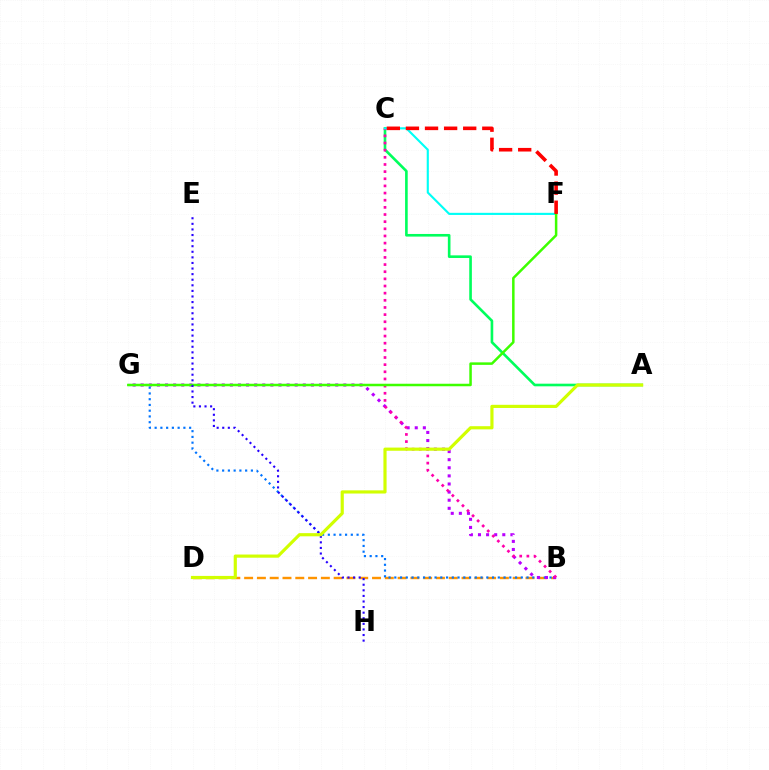{('A', 'C'): [{'color': '#00ff5c', 'line_style': 'solid', 'thickness': 1.89}], ('B', 'D'): [{'color': '#ff9400', 'line_style': 'dashed', 'thickness': 1.74}], ('B', 'G'): [{'color': '#0074ff', 'line_style': 'dotted', 'thickness': 1.56}, {'color': '#b900ff', 'line_style': 'dotted', 'thickness': 2.2}], ('B', 'C'): [{'color': '#ff00ac', 'line_style': 'dotted', 'thickness': 1.94}], ('C', 'F'): [{'color': '#00fff6', 'line_style': 'solid', 'thickness': 1.53}, {'color': '#ff0000', 'line_style': 'dashed', 'thickness': 2.59}], ('F', 'G'): [{'color': '#3dff00', 'line_style': 'solid', 'thickness': 1.8}], ('E', 'H'): [{'color': '#2500ff', 'line_style': 'dotted', 'thickness': 1.52}], ('A', 'D'): [{'color': '#d1ff00', 'line_style': 'solid', 'thickness': 2.28}]}